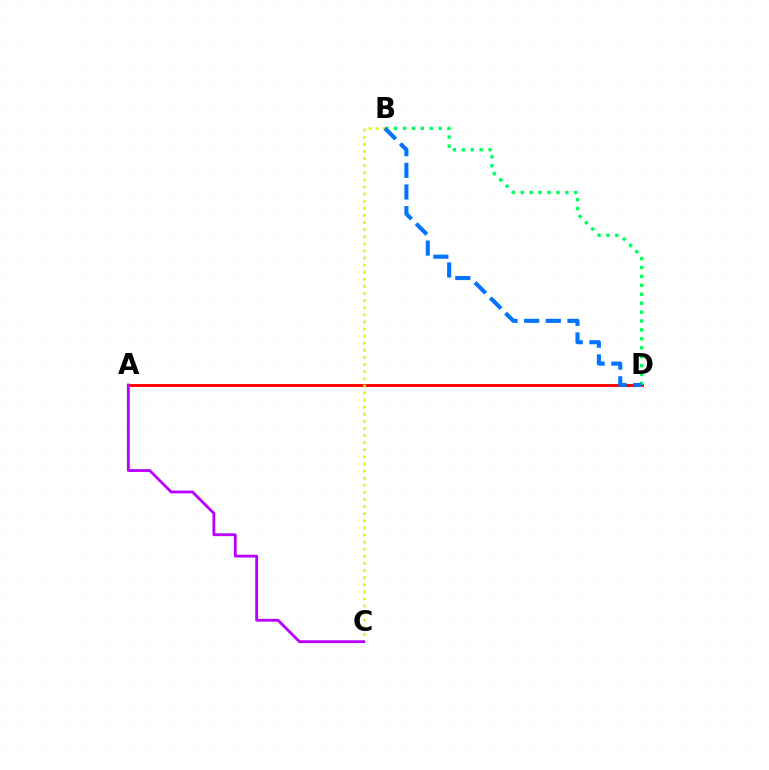{('A', 'D'): [{'color': '#ff0000', 'line_style': 'solid', 'thickness': 2.1}], ('B', 'D'): [{'color': '#00ff5c', 'line_style': 'dotted', 'thickness': 2.42}, {'color': '#0074ff', 'line_style': 'dashed', 'thickness': 2.94}], ('B', 'C'): [{'color': '#d1ff00', 'line_style': 'dotted', 'thickness': 1.93}], ('A', 'C'): [{'color': '#b900ff', 'line_style': 'solid', 'thickness': 2.03}]}